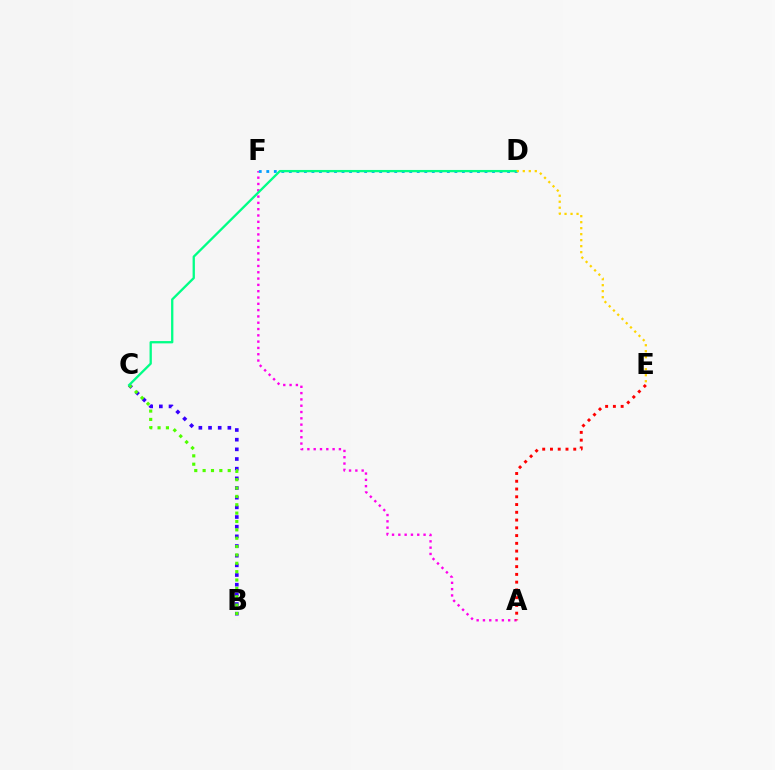{('A', 'F'): [{'color': '#ff00ed', 'line_style': 'dotted', 'thickness': 1.71}], ('A', 'E'): [{'color': '#ff0000', 'line_style': 'dotted', 'thickness': 2.11}], ('B', 'C'): [{'color': '#3700ff', 'line_style': 'dotted', 'thickness': 2.63}, {'color': '#4fff00', 'line_style': 'dotted', 'thickness': 2.27}], ('D', 'F'): [{'color': '#009eff', 'line_style': 'dotted', 'thickness': 2.04}], ('C', 'D'): [{'color': '#00ff86', 'line_style': 'solid', 'thickness': 1.66}], ('D', 'E'): [{'color': '#ffd500', 'line_style': 'dotted', 'thickness': 1.63}]}